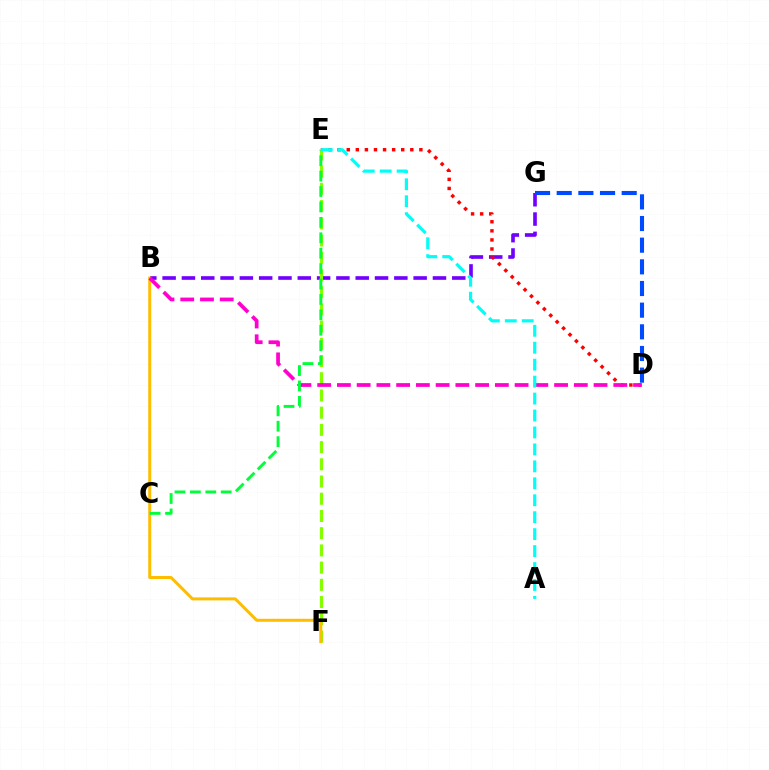{('B', 'G'): [{'color': '#7200ff', 'line_style': 'dashed', 'thickness': 2.62}], ('D', 'E'): [{'color': '#ff0000', 'line_style': 'dotted', 'thickness': 2.47}], ('E', 'F'): [{'color': '#84ff00', 'line_style': 'dashed', 'thickness': 2.34}], ('B', 'F'): [{'color': '#ffbd00', 'line_style': 'solid', 'thickness': 2.15}], ('B', 'D'): [{'color': '#ff00cf', 'line_style': 'dashed', 'thickness': 2.68}], ('C', 'E'): [{'color': '#00ff39', 'line_style': 'dashed', 'thickness': 2.09}], ('A', 'E'): [{'color': '#00fff6', 'line_style': 'dashed', 'thickness': 2.3}], ('D', 'G'): [{'color': '#004bff', 'line_style': 'dashed', 'thickness': 2.94}]}